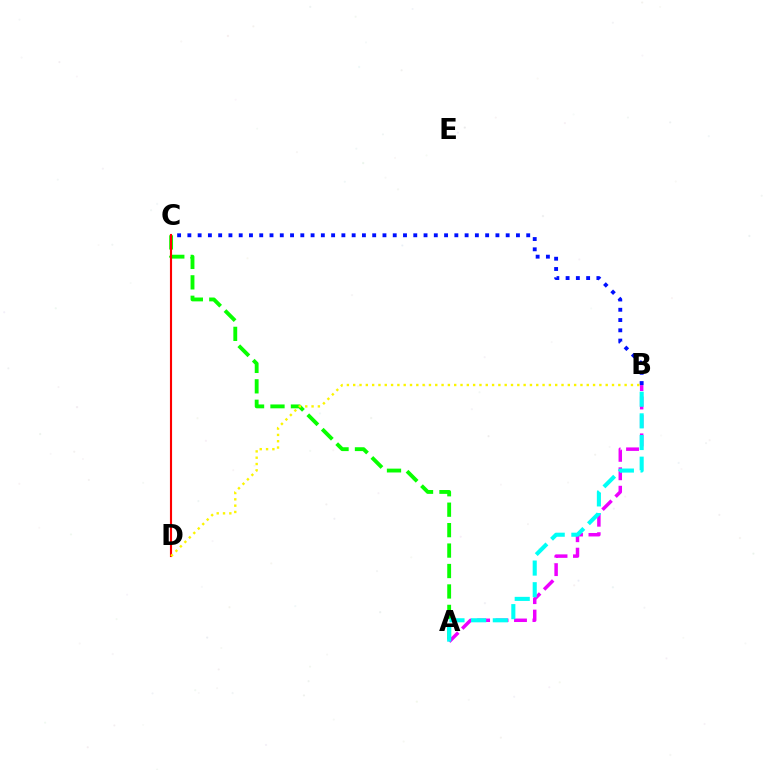{('A', 'B'): [{'color': '#ee00ff', 'line_style': 'dashed', 'thickness': 2.5}, {'color': '#00fff6', 'line_style': 'dashed', 'thickness': 2.94}], ('B', 'C'): [{'color': '#0010ff', 'line_style': 'dotted', 'thickness': 2.79}], ('A', 'C'): [{'color': '#08ff00', 'line_style': 'dashed', 'thickness': 2.78}], ('C', 'D'): [{'color': '#ff0000', 'line_style': 'solid', 'thickness': 1.53}], ('B', 'D'): [{'color': '#fcf500', 'line_style': 'dotted', 'thickness': 1.72}]}